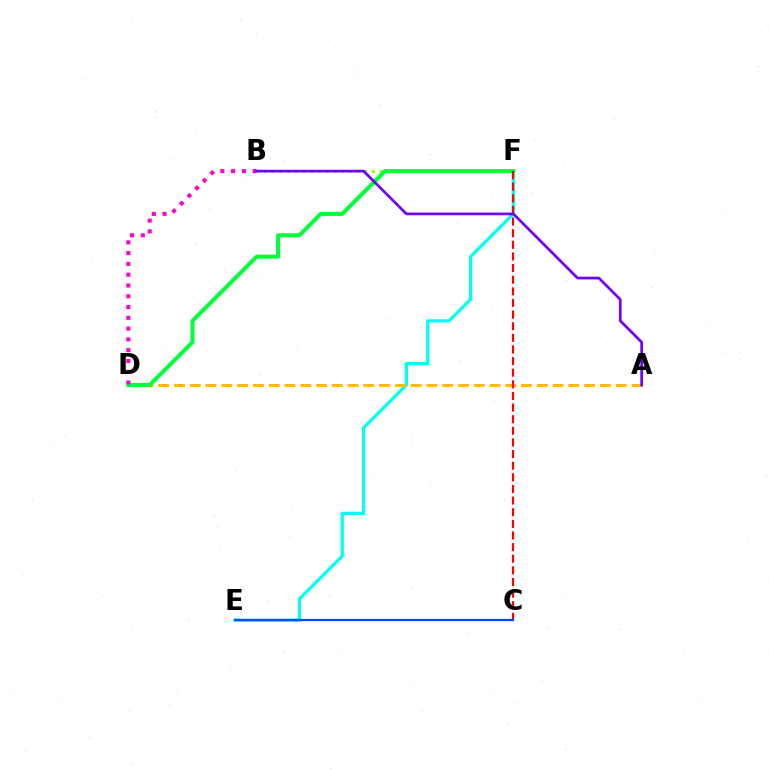{('B', 'F'): [{'color': '#84ff00', 'line_style': 'dotted', 'thickness': 2.09}], ('E', 'F'): [{'color': '#00fff6', 'line_style': 'solid', 'thickness': 2.31}], ('A', 'D'): [{'color': '#ffbd00', 'line_style': 'dashed', 'thickness': 2.14}], ('D', 'F'): [{'color': '#00ff39', 'line_style': 'solid', 'thickness': 2.9}], ('C', 'F'): [{'color': '#ff0000', 'line_style': 'dashed', 'thickness': 1.58}], ('B', 'D'): [{'color': '#ff00cf', 'line_style': 'dotted', 'thickness': 2.93}], ('A', 'B'): [{'color': '#7200ff', 'line_style': 'solid', 'thickness': 1.95}], ('C', 'E'): [{'color': '#004bff', 'line_style': 'solid', 'thickness': 1.63}]}